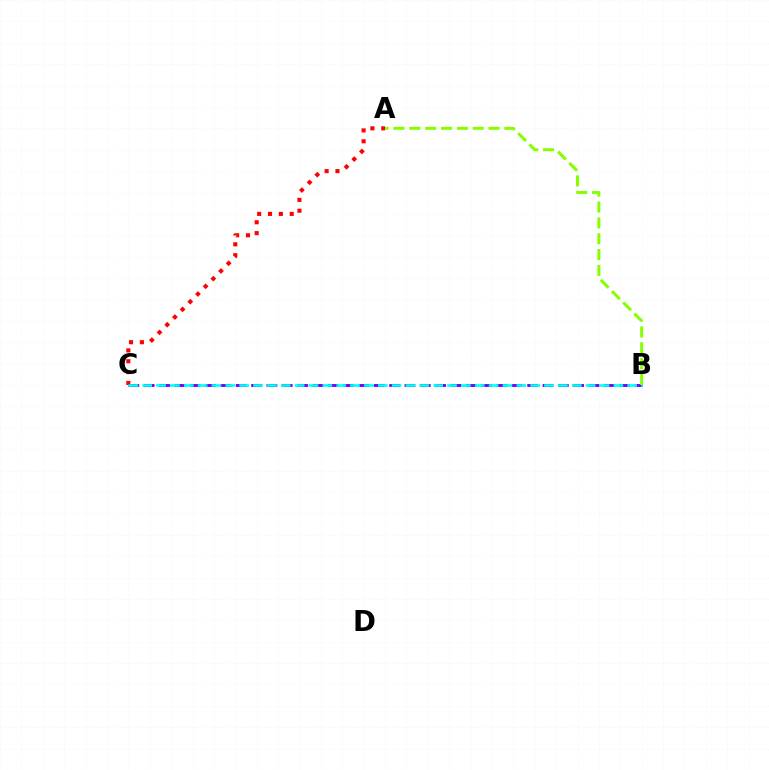{('B', 'C'): [{'color': '#7200ff', 'line_style': 'dashed', 'thickness': 2.08}, {'color': '#00fff6', 'line_style': 'dashed', 'thickness': 1.88}], ('A', 'B'): [{'color': '#84ff00', 'line_style': 'dashed', 'thickness': 2.15}], ('A', 'C'): [{'color': '#ff0000', 'line_style': 'dotted', 'thickness': 2.95}]}